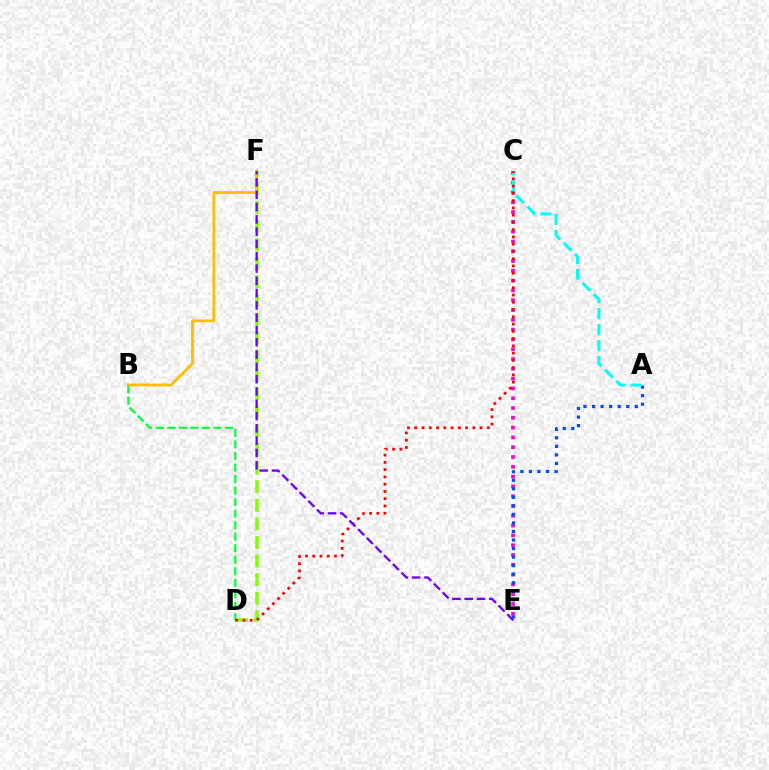{('C', 'E'): [{'color': '#ff00cf', 'line_style': 'dotted', 'thickness': 2.66}], ('D', 'F'): [{'color': '#84ff00', 'line_style': 'dashed', 'thickness': 2.53}], ('B', 'D'): [{'color': '#00ff39', 'line_style': 'dashed', 'thickness': 1.57}], ('A', 'E'): [{'color': '#004bff', 'line_style': 'dotted', 'thickness': 2.32}], ('B', 'F'): [{'color': '#ffbd00', 'line_style': 'solid', 'thickness': 2.0}], ('A', 'C'): [{'color': '#00fff6', 'line_style': 'dashed', 'thickness': 2.17}], ('C', 'D'): [{'color': '#ff0000', 'line_style': 'dotted', 'thickness': 1.97}], ('E', 'F'): [{'color': '#7200ff', 'line_style': 'dashed', 'thickness': 1.67}]}